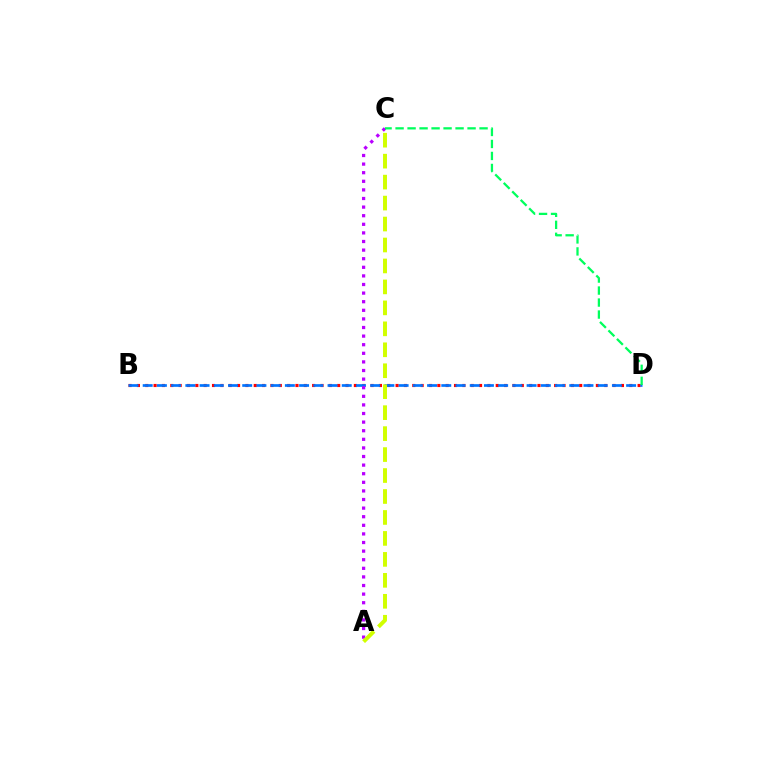{('B', 'D'): [{'color': '#ff0000', 'line_style': 'dotted', 'thickness': 2.27}, {'color': '#0074ff', 'line_style': 'dashed', 'thickness': 1.93}], ('A', 'C'): [{'color': '#b900ff', 'line_style': 'dotted', 'thickness': 2.34}, {'color': '#d1ff00', 'line_style': 'dashed', 'thickness': 2.85}], ('C', 'D'): [{'color': '#00ff5c', 'line_style': 'dashed', 'thickness': 1.63}]}